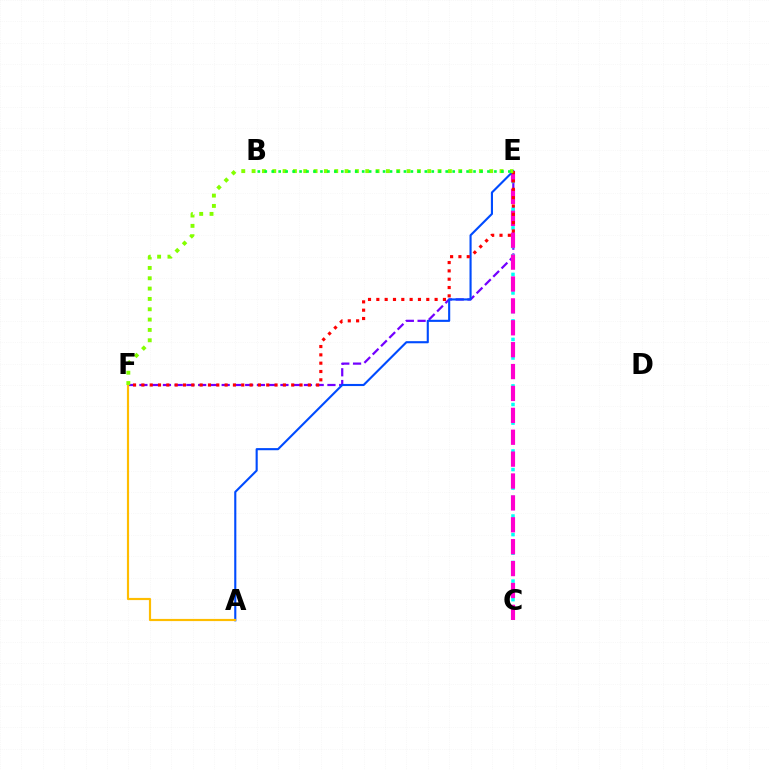{('E', 'F'): [{'color': '#7200ff', 'line_style': 'dashed', 'thickness': 1.6}, {'color': '#ff0000', 'line_style': 'dotted', 'thickness': 2.26}, {'color': '#84ff00', 'line_style': 'dotted', 'thickness': 2.81}], ('C', 'E'): [{'color': '#00fff6', 'line_style': 'dotted', 'thickness': 2.53}, {'color': '#ff00cf', 'line_style': 'dashed', 'thickness': 2.97}], ('A', 'E'): [{'color': '#004bff', 'line_style': 'solid', 'thickness': 1.53}], ('A', 'F'): [{'color': '#ffbd00', 'line_style': 'solid', 'thickness': 1.57}], ('B', 'E'): [{'color': '#00ff39', 'line_style': 'dotted', 'thickness': 1.89}]}